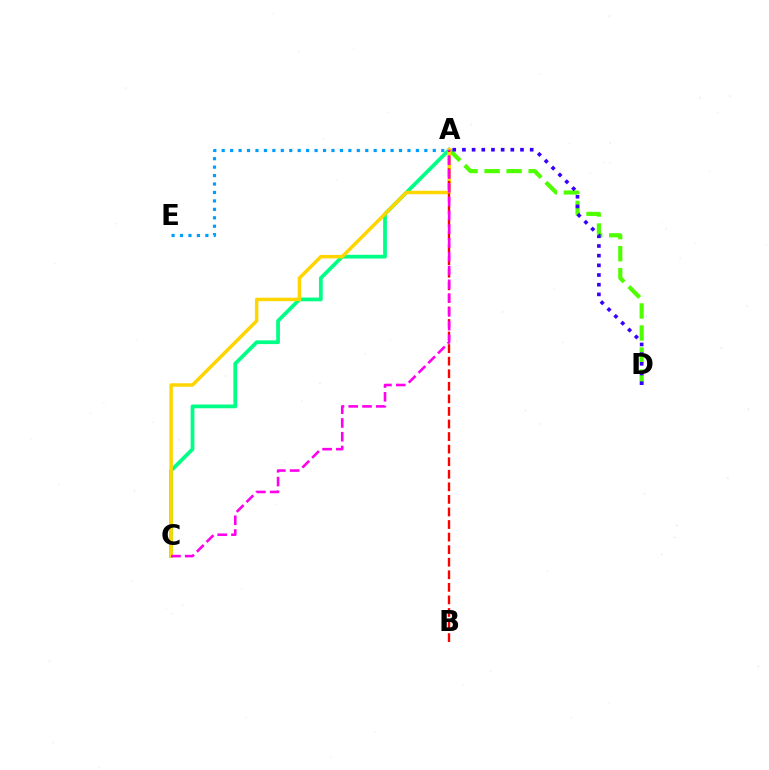{('A', 'C'): [{'color': '#00ff86', 'line_style': 'solid', 'thickness': 2.7}, {'color': '#ffd500', 'line_style': 'solid', 'thickness': 2.51}, {'color': '#ff00ed', 'line_style': 'dashed', 'thickness': 1.87}], ('A', 'D'): [{'color': '#4fff00', 'line_style': 'dashed', 'thickness': 2.99}, {'color': '#3700ff', 'line_style': 'dotted', 'thickness': 2.63}], ('A', 'B'): [{'color': '#ff0000', 'line_style': 'dashed', 'thickness': 1.71}], ('A', 'E'): [{'color': '#009eff', 'line_style': 'dotted', 'thickness': 2.29}]}